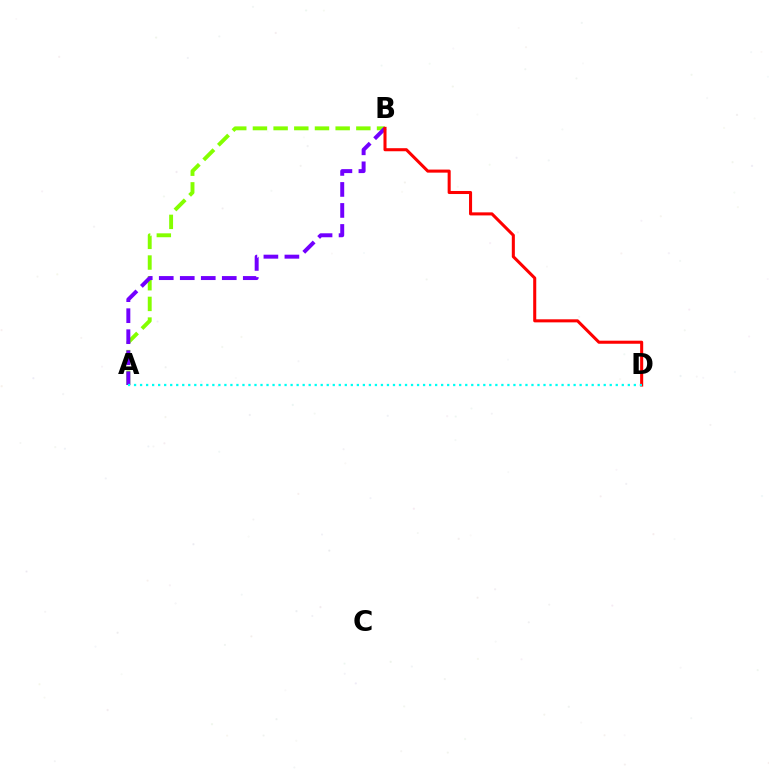{('A', 'B'): [{'color': '#84ff00', 'line_style': 'dashed', 'thickness': 2.81}, {'color': '#7200ff', 'line_style': 'dashed', 'thickness': 2.85}], ('B', 'D'): [{'color': '#ff0000', 'line_style': 'solid', 'thickness': 2.2}], ('A', 'D'): [{'color': '#00fff6', 'line_style': 'dotted', 'thickness': 1.64}]}